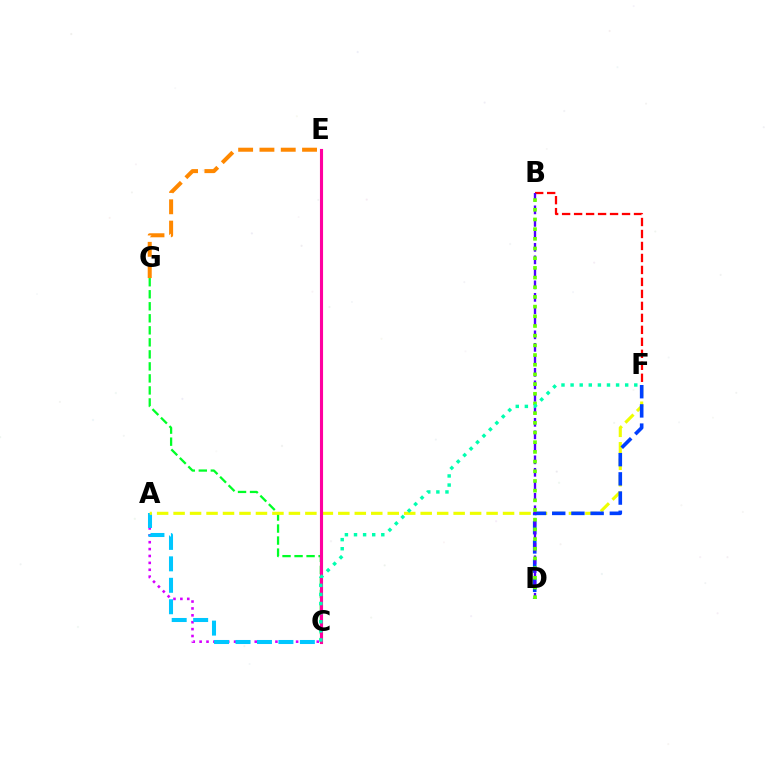{('C', 'G'): [{'color': '#00ff27', 'line_style': 'dashed', 'thickness': 1.63}], ('A', 'C'): [{'color': '#d600ff', 'line_style': 'dotted', 'thickness': 1.87}, {'color': '#00c7ff', 'line_style': 'dashed', 'thickness': 2.91}], ('E', 'G'): [{'color': '#ff8800', 'line_style': 'dashed', 'thickness': 2.89}], ('B', 'F'): [{'color': '#ff0000', 'line_style': 'dashed', 'thickness': 1.63}], ('A', 'F'): [{'color': '#eeff00', 'line_style': 'dashed', 'thickness': 2.24}], ('D', 'F'): [{'color': '#003fff', 'line_style': 'dashed', 'thickness': 2.61}], ('B', 'D'): [{'color': '#4f00ff', 'line_style': 'dashed', 'thickness': 1.7}, {'color': '#66ff00', 'line_style': 'dotted', 'thickness': 2.63}], ('C', 'E'): [{'color': '#ff00a0', 'line_style': 'solid', 'thickness': 2.24}], ('C', 'F'): [{'color': '#00ffaf', 'line_style': 'dotted', 'thickness': 2.47}]}